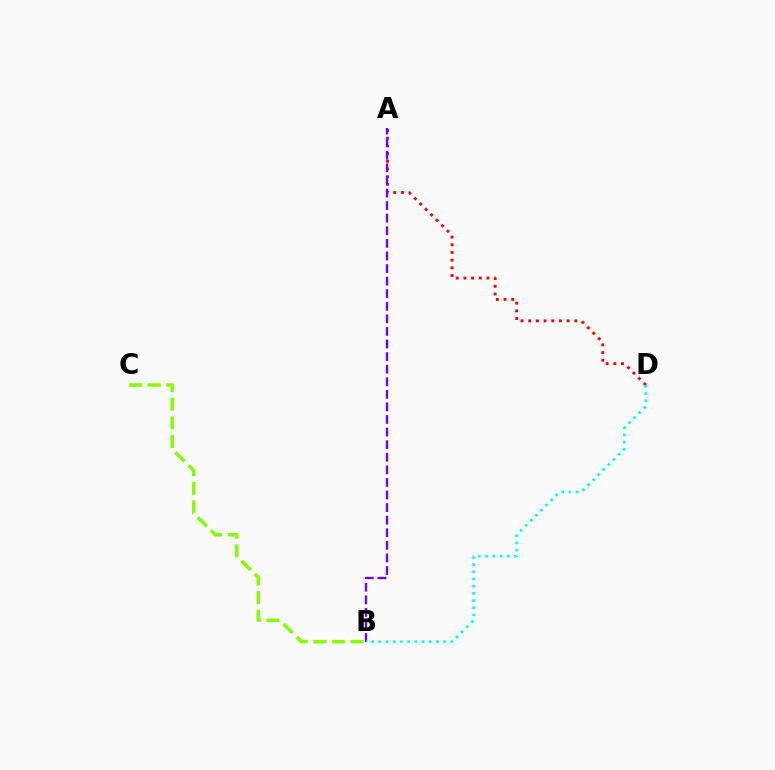{('B', 'C'): [{'color': '#84ff00', 'line_style': 'dashed', 'thickness': 2.53}], ('A', 'D'): [{'color': '#ff0000', 'line_style': 'dotted', 'thickness': 2.09}], ('A', 'B'): [{'color': '#7200ff', 'line_style': 'dashed', 'thickness': 1.71}], ('B', 'D'): [{'color': '#00fff6', 'line_style': 'dotted', 'thickness': 1.95}]}